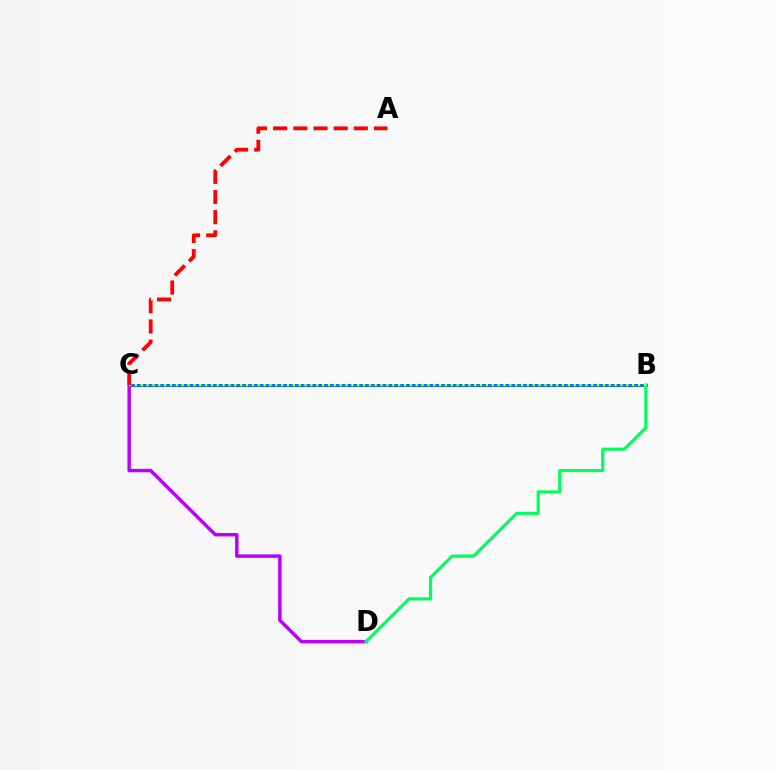{('B', 'C'): [{'color': '#0074ff', 'line_style': 'solid', 'thickness': 2.13}, {'color': '#d1ff00', 'line_style': 'dotted', 'thickness': 1.59}], ('C', 'D'): [{'color': '#b900ff', 'line_style': 'solid', 'thickness': 2.48}], ('B', 'D'): [{'color': '#00ff5c', 'line_style': 'solid', 'thickness': 2.27}], ('A', 'C'): [{'color': '#ff0000', 'line_style': 'dashed', 'thickness': 2.74}]}